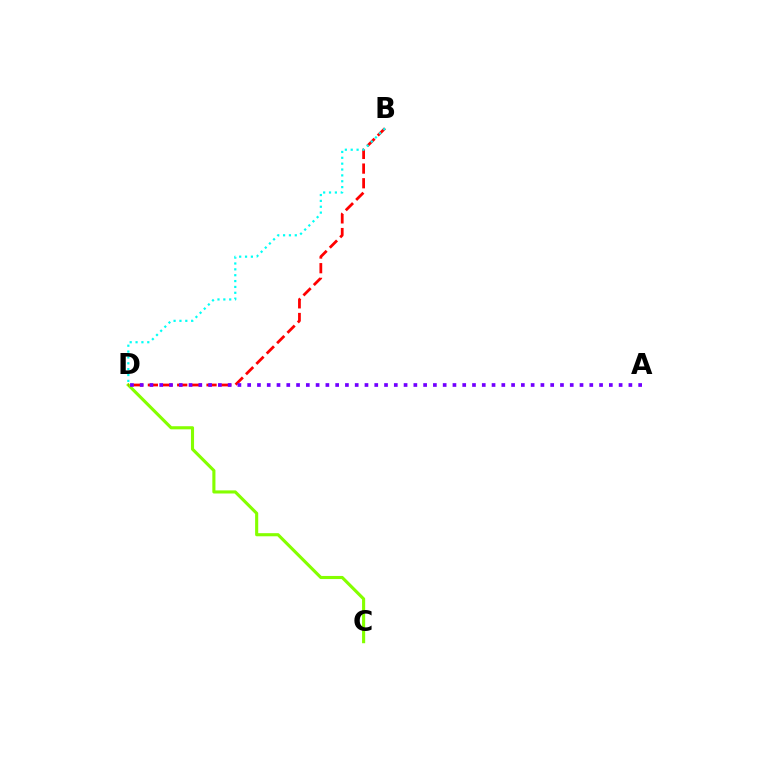{('C', 'D'): [{'color': '#84ff00', 'line_style': 'solid', 'thickness': 2.24}], ('B', 'D'): [{'color': '#ff0000', 'line_style': 'dashed', 'thickness': 1.99}, {'color': '#00fff6', 'line_style': 'dotted', 'thickness': 1.59}], ('A', 'D'): [{'color': '#7200ff', 'line_style': 'dotted', 'thickness': 2.66}]}